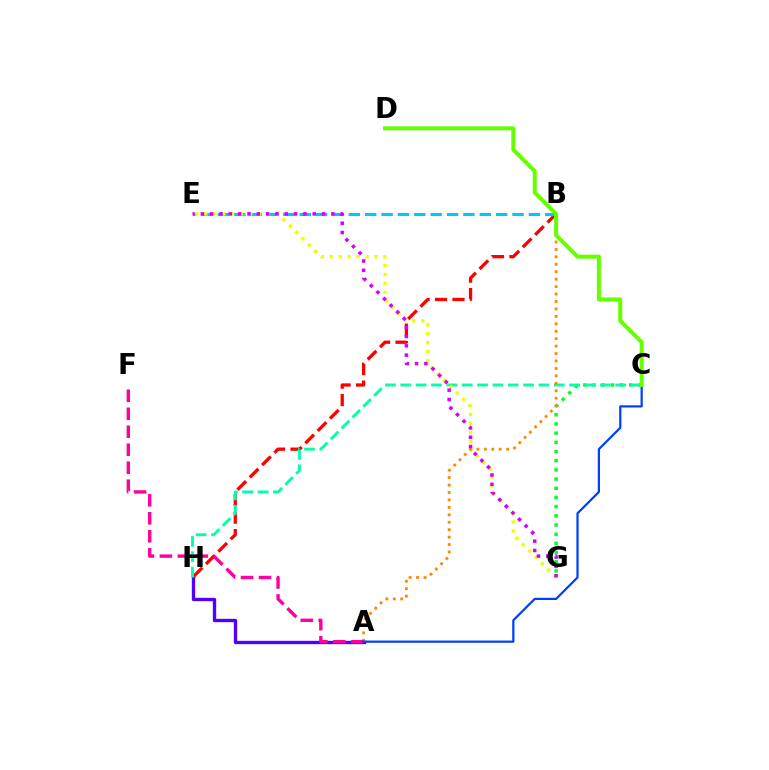{('C', 'G'): [{'color': '#00ff27', 'line_style': 'dotted', 'thickness': 2.5}], ('A', 'H'): [{'color': '#4f00ff', 'line_style': 'solid', 'thickness': 2.41}], ('B', 'H'): [{'color': '#ff0000', 'line_style': 'dashed', 'thickness': 2.37}], ('C', 'H'): [{'color': '#00ffaf', 'line_style': 'dashed', 'thickness': 2.09}], ('B', 'E'): [{'color': '#00c7ff', 'line_style': 'dashed', 'thickness': 2.22}], ('E', 'G'): [{'color': '#eeff00', 'line_style': 'dotted', 'thickness': 2.43}, {'color': '#d600ff', 'line_style': 'dotted', 'thickness': 2.53}], ('A', 'B'): [{'color': '#ff8800', 'line_style': 'dotted', 'thickness': 2.02}], ('A', 'F'): [{'color': '#ff00a0', 'line_style': 'dashed', 'thickness': 2.44}], ('A', 'C'): [{'color': '#003fff', 'line_style': 'solid', 'thickness': 1.59}], ('C', 'D'): [{'color': '#66ff00', 'line_style': 'solid', 'thickness': 2.89}]}